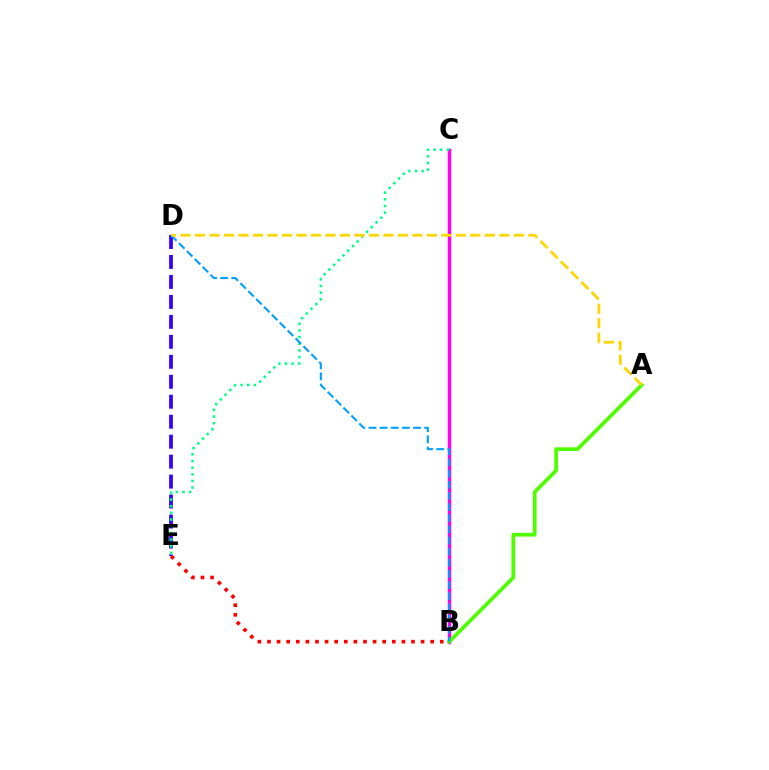{('B', 'C'): [{'color': '#ff00ed', 'line_style': 'solid', 'thickness': 2.51}], ('D', 'E'): [{'color': '#3700ff', 'line_style': 'dashed', 'thickness': 2.71}], ('B', 'E'): [{'color': '#ff0000', 'line_style': 'dotted', 'thickness': 2.61}], ('A', 'B'): [{'color': '#4fff00', 'line_style': 'solid', 'thickness': 2.69}], ('C', 'E'): [{'color': '#00ff86', 'line_style': 'dotted', 'thickness': 1.81}], ('B', 'D'): [{'color': '#009eff', 'line_style': 'dashed', 'thickness': 1.51}], ('A', 'D'): [{'color': '#ffd500', 'line_style': 'dashed', 'thickness': 1.97}]}